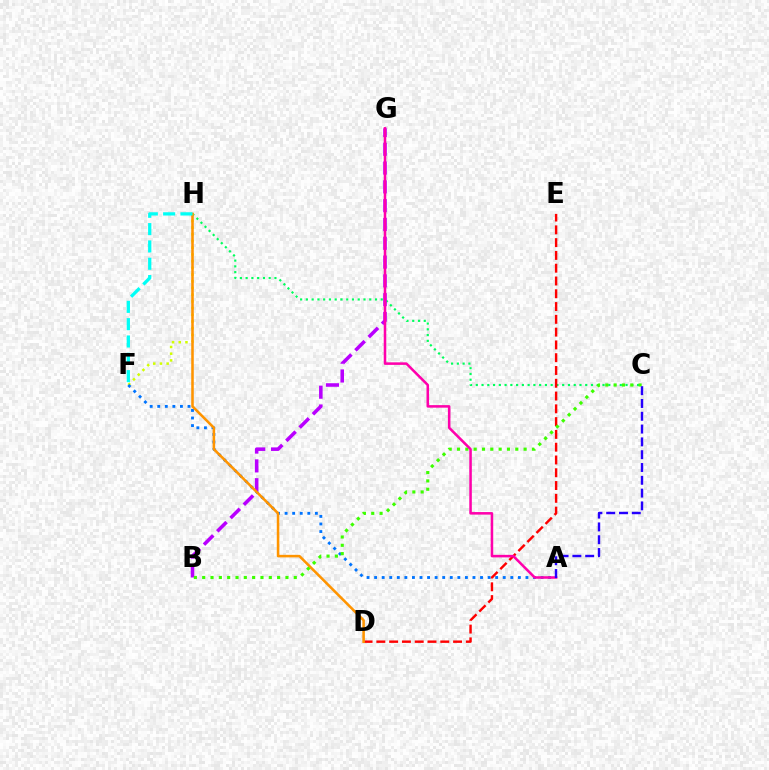{('C', 'H'): [{'color': '#00ff5c', 'line_style': 'dotted', 'thickness': 1.56}], ('D', 'E'): [{'color': '#ff0000', 'line_style': 'dashed', 'thickness': 1.74}], ('F', 'H'): [{'color': '#d1ff00', 'line_style': 'dotted', 'thickness': 1.82}, {'color': '#00fff6', 'line_style': 'dashed', 'thickness': 2.35}], ('A', 'F'): [{'color': '#0074ff', 'line_style': 'dotted', 'thickness': 2.06}], ('B', 'G'): [{'color': '#b900ff', 'line_style': 'dashed', 'thickness': 2.55}], ('D', 'H'): [{'color': '#ff9400', 'line_style': 'solid', 'thickness': 1.84}], ('B', 'C'): [{'color': '#3dff00', 'line_style': 'dotted', 'thickness': 2.26}], ('A', 'G'): [{'color': '#ff00ac', 'line_style': 'solid', 'thickness': 1.83}], ('A', 'C'): [{'color': '#2500ff', 'line_style': 'dashed', 'thickness': 1.74}]}